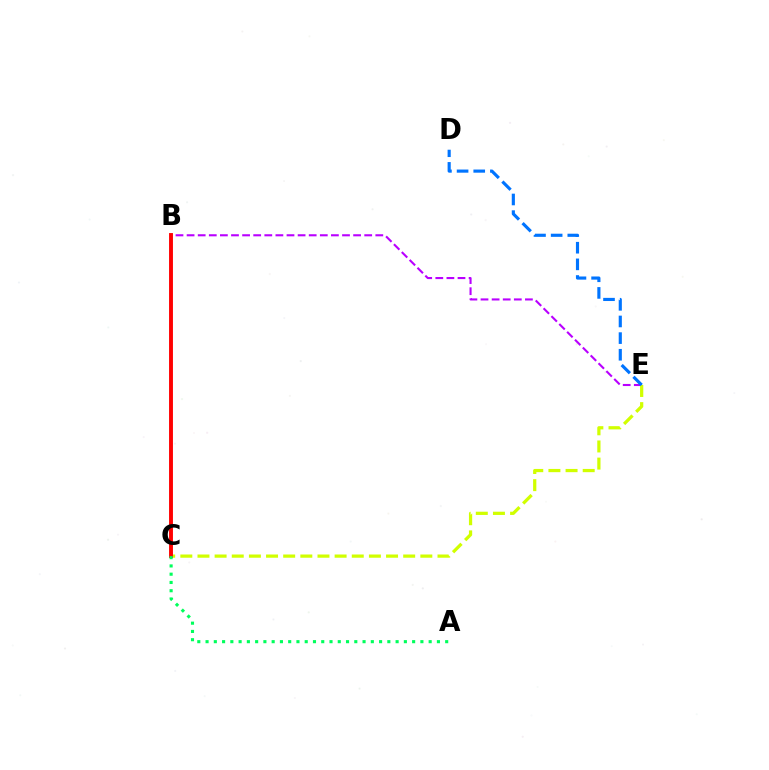{('B', 'E'): [{'color': '#b900ff', 'line_style': 'dashed', 'thickness': 1.51}], ('C', 'E'): [{'color': '#d1ff00', 'line_style': 'dashed', 'thickness': 2.33}], ('B', 'C'): [{'color': '#ff0000', 'line_style': 'solid', 'thickness': 2.8}], ('A', 'C'): [{'color': '#00ff5c', 'line_style': 'dotted', 'thickness': 2.25}], ('D', 'E'): [{'color': '#0074ff', 'line_style': 'dashed', 'thickness': 2.26}]}